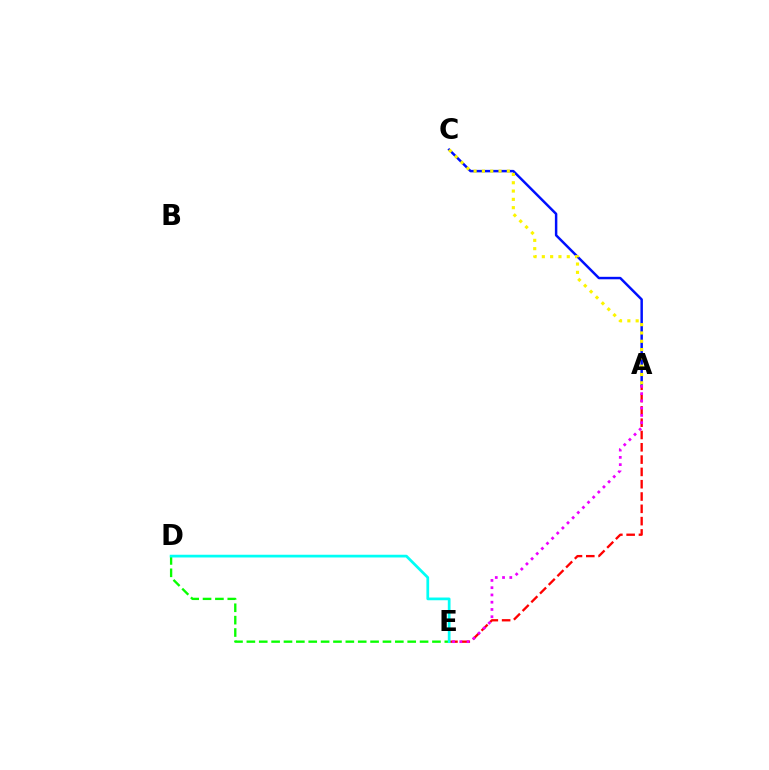{('A', 'C'): [{'color': '#0010ff', 'line_style': 'solid', 'thickness': 1.78}, {'color': '#fcf500', 'line_style': 'dotted', 'thickness': 2.26}], ('A', 'E'): [{'color': '#ff0000', 'line_style': 'dashed', 'thickness': 1.67}, {'color': '#ee00ff', 'line_style': 'dotted', 'thickness': 1.97}], ('D', 'E'): [{'color': '#08ff00', 'line_style': 'dashed', 'thickness': 1.68}, {'color': '#00fff6', 'line_style': 'solid', 'thickness': 1.97}]}